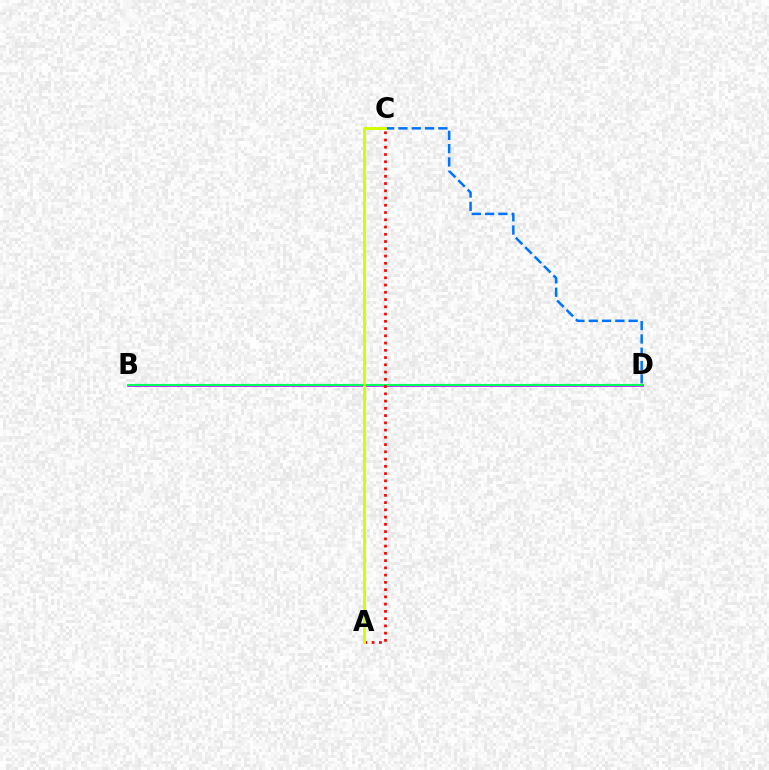{('B', 'D'): [{'color': '#b900ff', 'line_style': 'solid', 'thickness': 1.83}, {'color': '#00ff5c', 'line_style': 'solid', 'thickness': 1.51}], ('C', 'D'): [{'color': '#0074ff', 'line_style': 'dashed', 'thickness': 1.81}], ('A', 'C'): [{'color': '#ff0000', 'line_style': 'dotted', 'thickness': 1.97}, {'color': '#d1ff00', 'line_style': 'solid', 'thickness': 2.1}]}